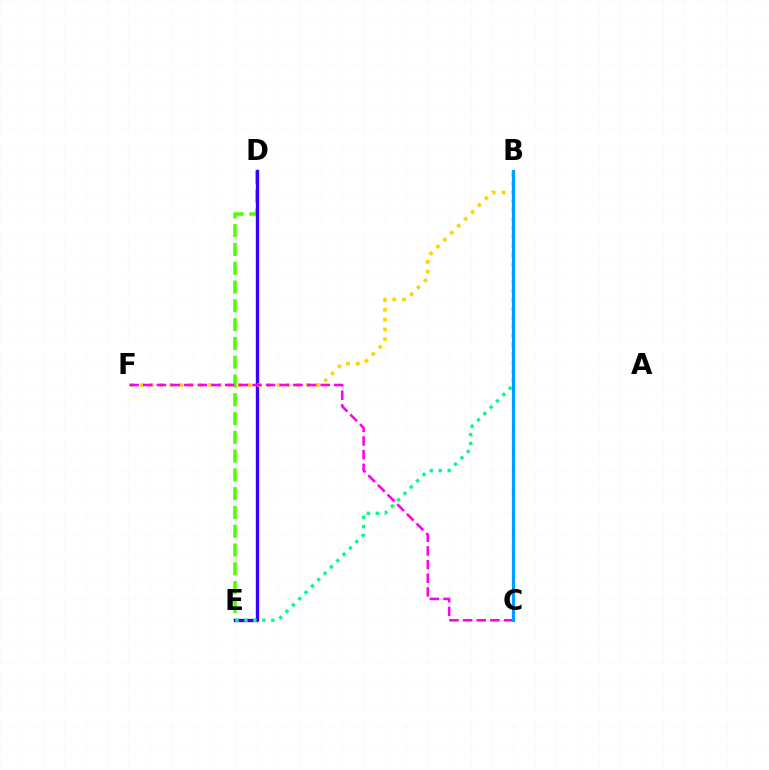{('D', 'E'): [{'color': '#4fff00', 'line_style': 'dashed', 'thickness': 2.55}, {'color': '#3700ff', 'line_style': 'solid', 'thickness': 2.42}], ('B', 'C'): [{'color': '#ff0000', 'line_style': 'dashed', 'thickness': 1.53}, {'color': '#009eff', 'line_style': 'solid', 'thickness': 2.25}], ('B', 'E'): [{'color': '#00ff86', 'line_style': 'dotted', 'thickness': 2.44}], ('B', 'F'): [{'color': '#ffd500', 'line_style': 'dotted', 'thickness': 2.66}], ('C', 'F'): [{'color': '#ff00ed', 'line_style': 'dashed', 'thickness': 1.85}]}